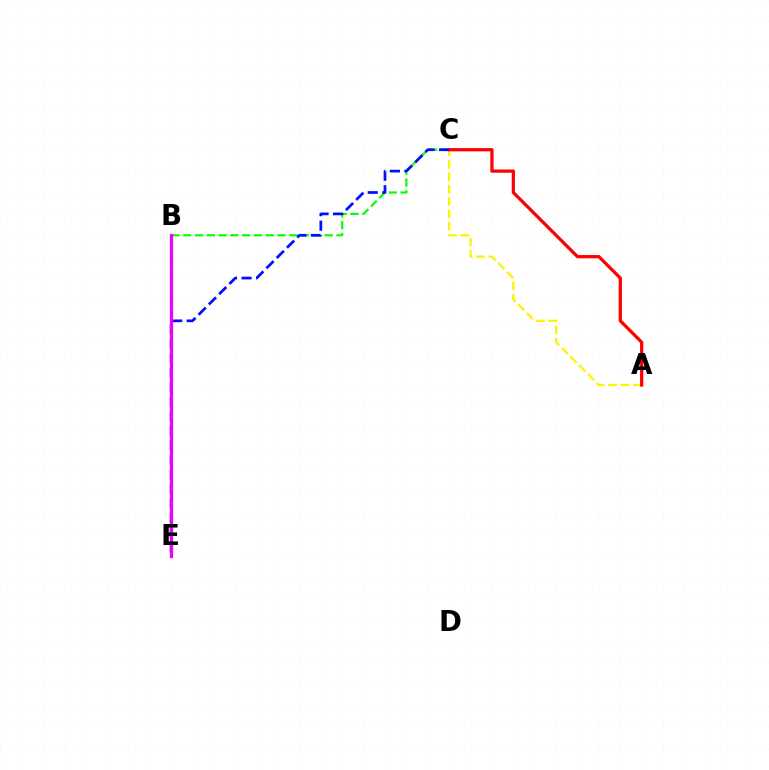{('A', 'C'): [{'color': '#fcf500', 'line_style': 'dashed', 'thickness': 1.68}, {'color': '#ff0000', 'line_style': 'solid', 'thickness': 2.33}], ('B', 'E'): [{'color': '#00fff6', 'line_style': 'dashed', 'thickness': 2.06}, {'color': '#ee00ff', 'line_style': 'solid', 'thickness': 2.33}], ('B', 'C'): [{'color': '#08ff00', 'line_style': 'dashed', 'thickness': 1.6}], ('C', 'E'): [{'color': '#0010ff', 'line_style': 'dashed', 'thickness': 1.97}]}